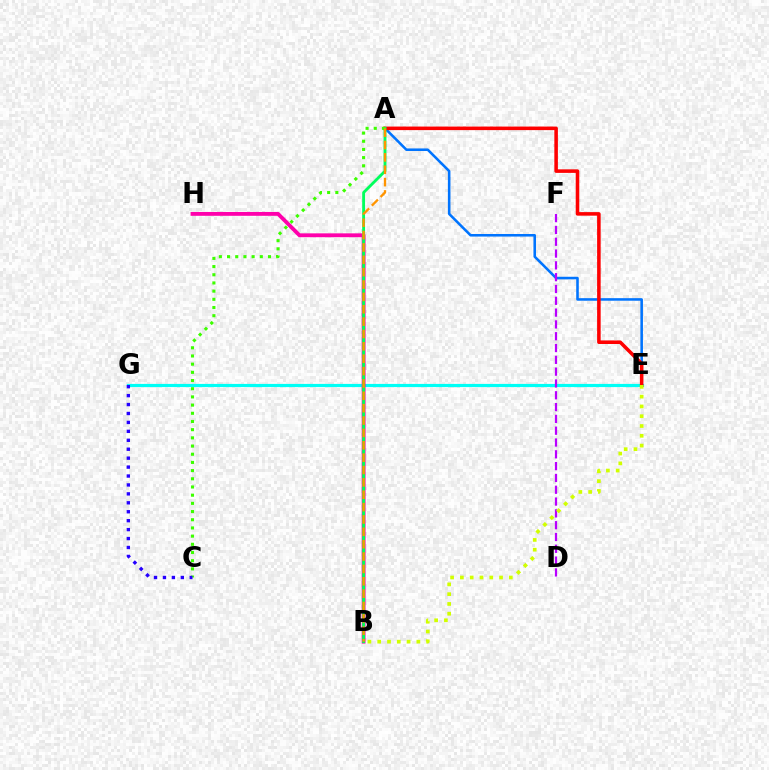{('A', 'E'): [{'color': '#0074ff', 'line_style': 'solid', 'thickness': 1.85}, {'color': '#ff0000', 'line_style': 'solid', 'thickness': 2.56}], ('E', 'G'): [{'color': '#00fff6', 'line_style': 'solid', 'thickness': 2.3}], ('B', 'H'): [{'color': '#ff00ac', 'line_style': 'solid', 'thickness': 2.77}], ('A', 'B'): [{'color': '#00ff5c', 'line_style': 'solid', 'thickness': 2.06}, {'color': '#ff9400', 'line_style': 'dashed', 'thickness': 1.68}], ('D', 'F'): [{'color': '#b900ff', 'line_style': 'dashed', 'thickness': 1.6}], ('A', 'C'): [{'color': '#3dff00', 'line_style': 'dotted', 'thickness': 2.22}], ('B', 'E'): [{'color': '#d1ff00', 'line_style': 'dotted', 'thickness': 2.66}], ('C', 'G'): [{'color': '#2500ff', 'line_style': 'dotted', 'thickness': 2.43}]}